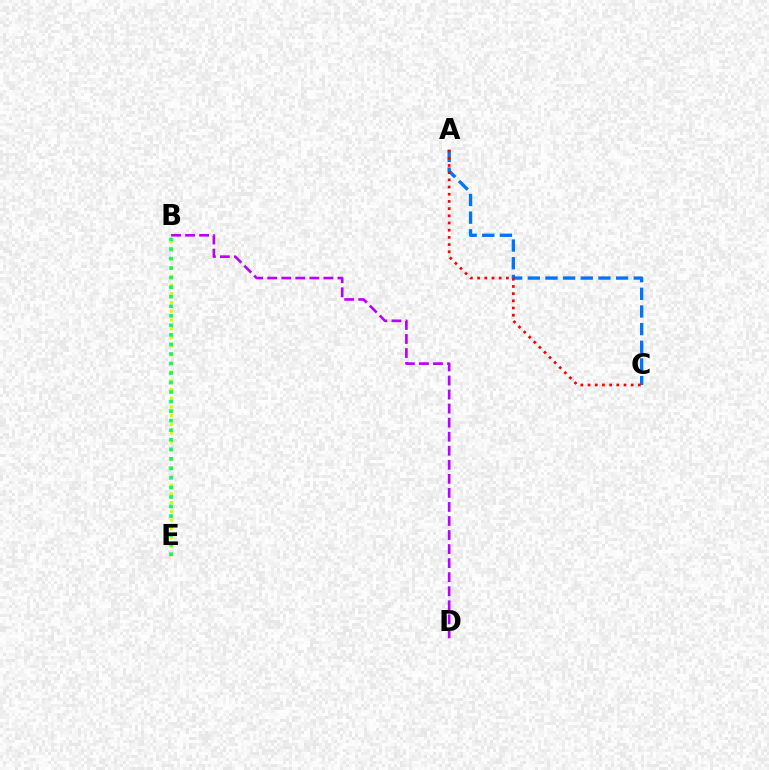{('A', 'C'): [{'color': '#0074ff', 'line_style': 'dashed', 'thickness': 2.4}, {'color': '#ff0000', 'line_style': 'dotted', 'thickness': 1.95}], ('B', 'E'): [{'color': '#d1ff00', 'line_style': 'dotted', 'thickness': 2.36}, {'color': '#00ff5c', 'line_style': 'dotted', 'thickness': 2.59}], ('B', 'D'): [{'color': '#b900ff', 'line_style': 'dashed', 'thickness': 1.91}]}